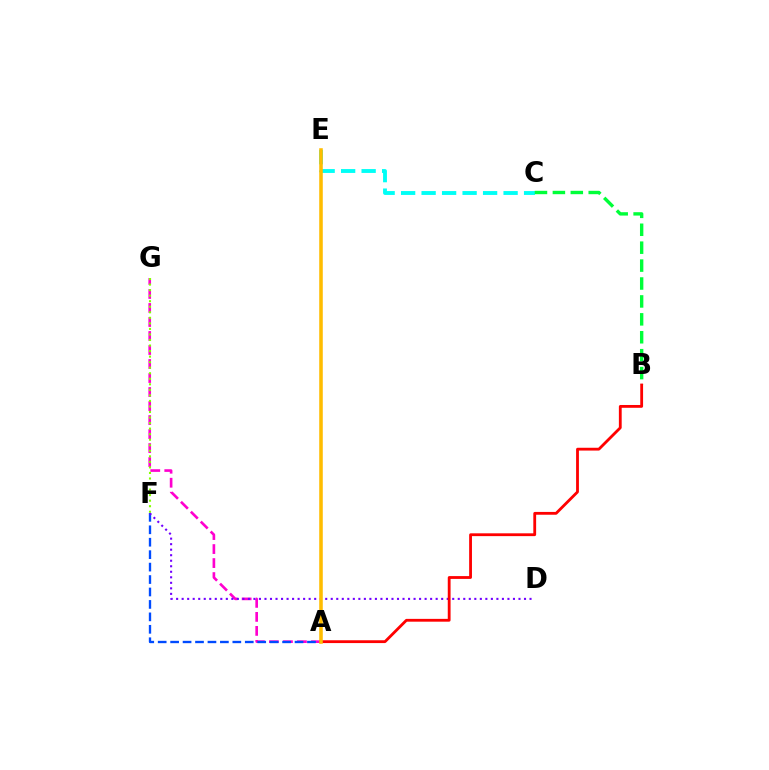{('A', 'G'): [{'color': '#ff00cf', 'line_style': 'dashed', 'thickness': 1.9}], ('A', 'F'): [{'color': '#004bff', 'line_style': 'dashed', 'thickness': 1.69}], ('F', 'G'): [{'color': '#84ff00', 'line_style': 'dotted', 'thickness': 1.51}], ('C', 'E'): [{'color': '#00fff6', 'line_style': 'dashed', 'thickness': 2.78}], ('D', 'F'): [{'color': '#7200ff', 'line_style': 'dotted', 'thickness': 1.5}], ('B', 'C'): [{'color': '#00ff39', 'line_style': 'dashed', 'thickness': 2.43}], ('A', 'B'): [{'color': '#ff0000', 'line_style': 'solid', 'thickness': 2.02}], ('A', 'E'): [{'color': '#ffbd00', 'line_style': 'solid', 'thickness': 2.56}]}